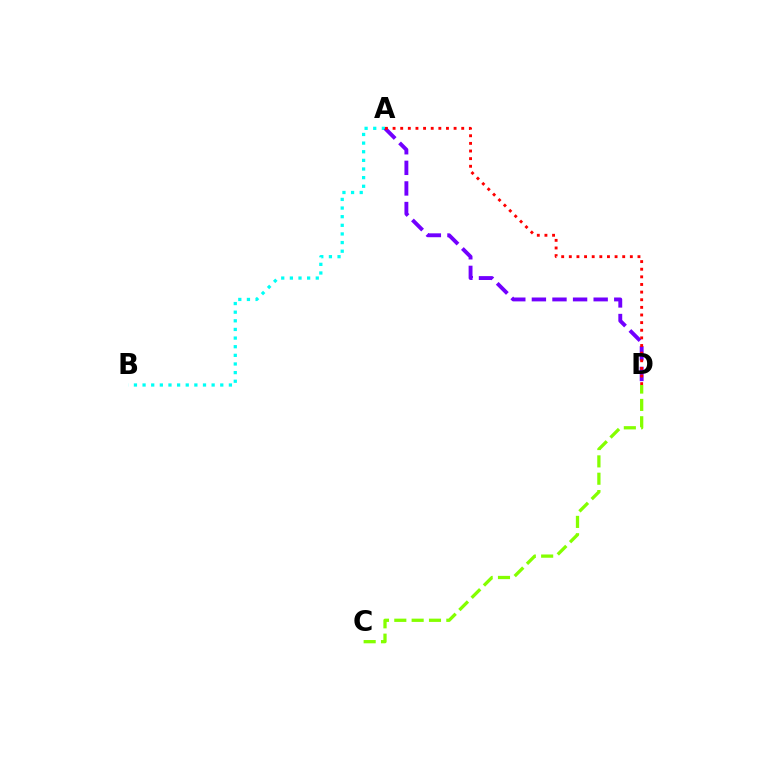{('A', 'B'): [{'color': '#00fff6', 'line_style': 'dotted', 'thickness': 2.35}], ('A', 'D'): [{'color': '#7200ff', 'line_style': 'dashed', 'thickness': 2.8}, {'color': '#ff0000', 'line_style': 'dotted', 'thickness': 2.07}], ('C', 'D'): [{'color': '#84ff00', 'line_style': 'dashed', 'thickness': 2.36}]}